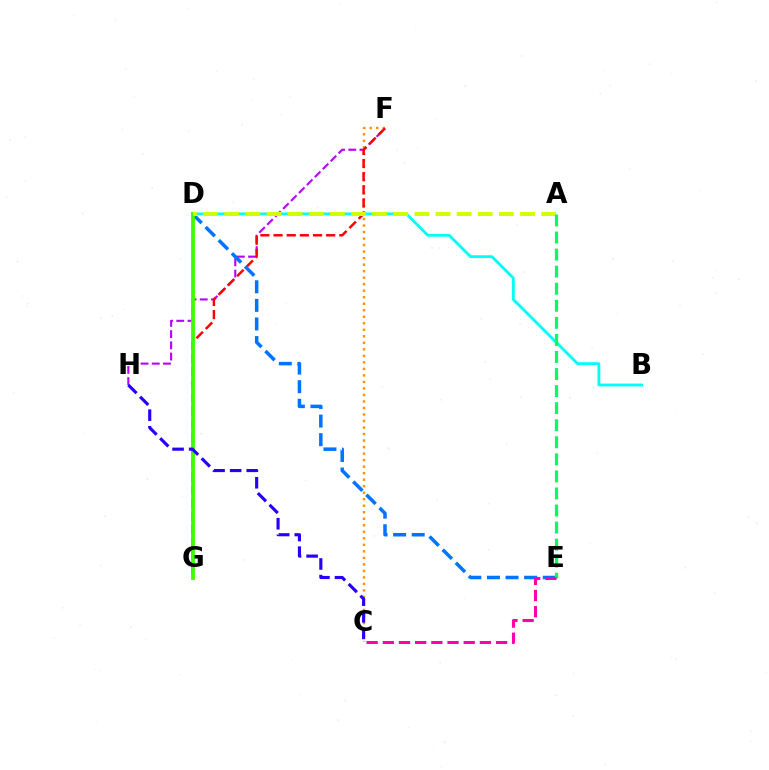{('F', 'H'): [{'color': '#b900ff', 'line_style': 'dashed', 'thickness': 1.52}], ('B', 'D'): [{'color': '#00fff6', 'line_style': 'solid', 'thickness': 2.03}], ('C', 'F'): [{'color': '#ff9400', 'line_style': 'dotted', 'thickness': 1.77}], ('F', 'G'): [{'color': '#ff0000', 'line_style': 'dashed', 'thickness': 1.79}], ('D', 'E'): [{'color': '#0074ff', 'line_style': 'dashed', 'thickness': 2.53}], ('D', 'G'): [{'color': '#3dff00', 'line_style': 'solid', 'thickness': 2.72}], ('C', 'H'): [{'color': '#2500ff', 'line_style': 'dashed', 'thickness': 2.26}], ('A', 'D'): [{'color': '#d1ff00', 'line_style': 'dashed', 'thickness': 2.87}], ('A', 'E'): [{'color': '#00ff5c', 'line_style': 'dashed', 'thickness': 2.32}], ('C', 'E'): [{'color': '#ff00ac', 'line_style': 'dashed', 'thickness': 2.2}]}